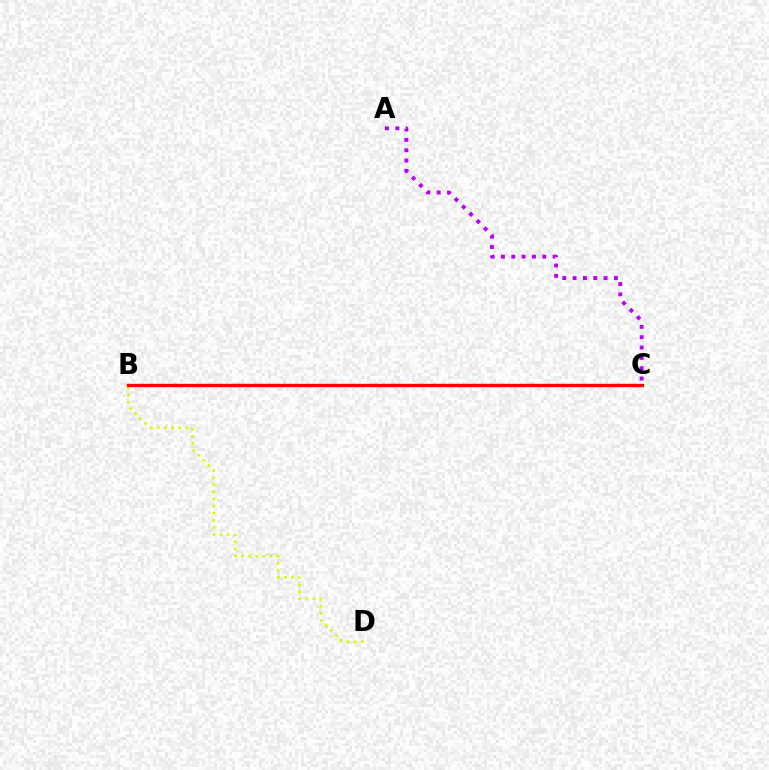{('B', 'C'): [{'color': '#00ff5c', 'line_style': 'solid', 'thickness': 2.3}, {'color': '#0074ff', 'line_style': 'dotted', 'thickness': 1.56}, {'color': '#ff0000', 'line_style': 'solid', 'thickness': 2.36}], ('B', 'D'): [{'color': '#d1ff00', 'line_style': 'dotted', 'thickness': 1.94}], ('A', 'C'): [{'color': '#b900ff', 'line_style': 'dotted', 'thickness': 2.81}]}